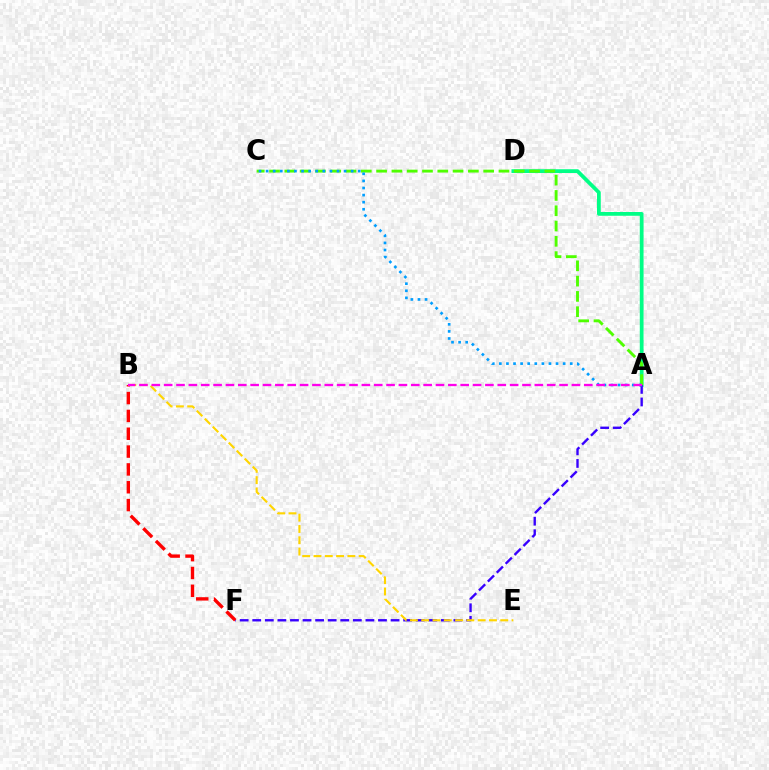{('A', 'D'): [{'color': '#00ff86', 'line_style': 'solid', 'thickness': 2.71}], ('A', 'F'): [{'color': '#3700ff', 'line_style': 'dashed', 'thickness': 1.71}], ('B', 'E'): [{'color': '#ffd500', 'line_style': 'dashed', 'thickness': 1.53}], ('A', 'C'): [{'color': '#4fff00', 'line_style': 'dashed', 'thickness': 2.08}, {'color': '#009eff', 'line_style': 'dotted', 'thickness': 1.93}], ('B', 'F'): [{'color': '#ff0000', 'line_style': 'dashed', 'thickness': 2.42}], ('A', 'B'): [{'color': '#ff00ed', 'line_style': 'dashed', 'thickness': 1.68}]}